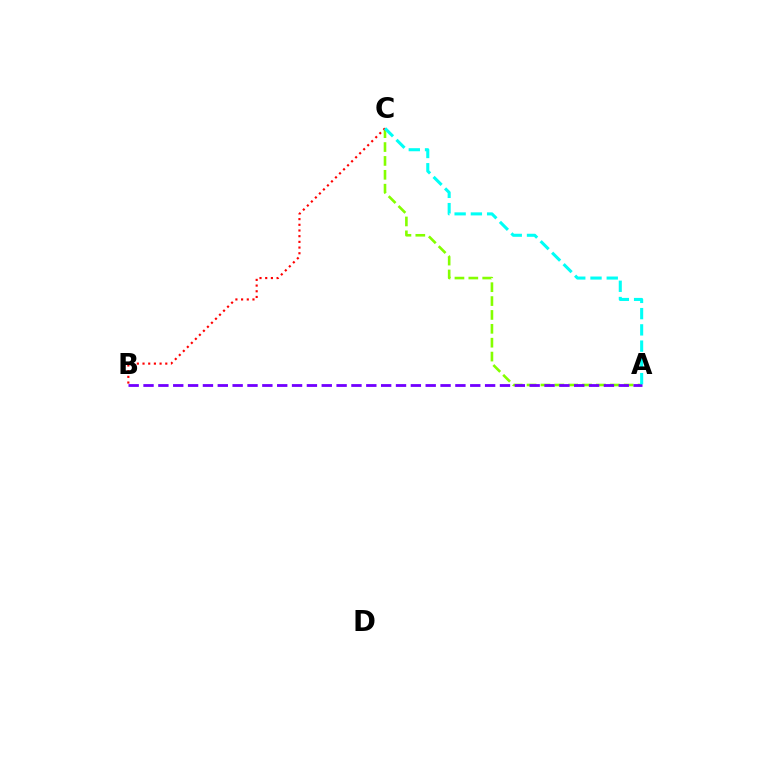{('A', 'C'): [{'color': '#84ff00', 'line_style': 'dashed', 'thickness': 1.89}, {'color': '#00fff6', 'line_style': 'dashed', 'thickness': 2.21}], ('A', 'B'): [{'color': '#7200ff', 'line_style': 'dashed', 'thickness': 2.02}], ('B', 'C'): [{'color': '#ff0000', 'line_style': 'dotted', 'thickness': 1.55}]}